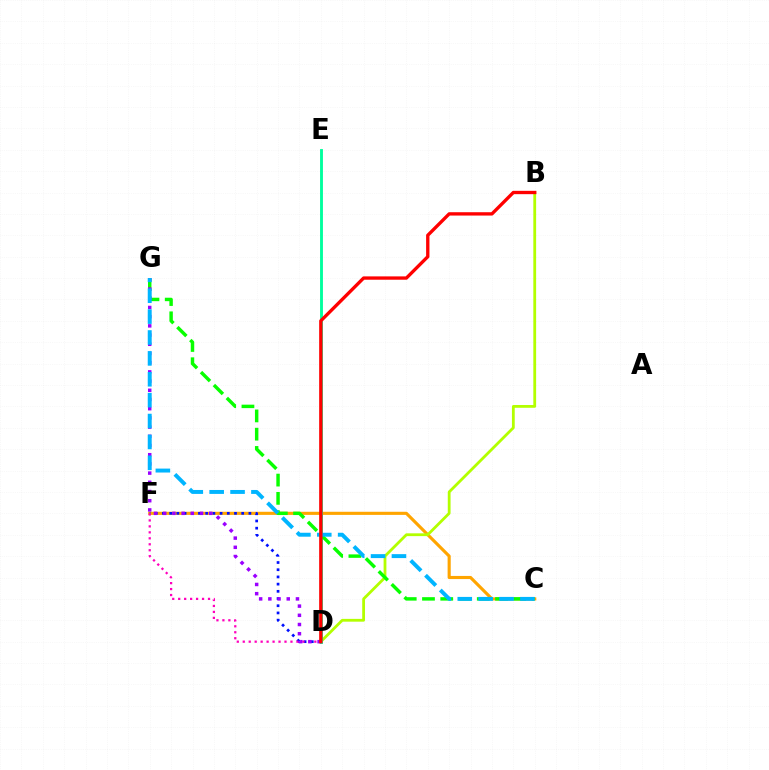{('C', 'F'): [{'color': '#ffa500', 'line_style': 'solid', 'thickness': 2.25}], ('B', 'D'): [{'color': '#b3ff00', 'line_style': 'solid', 'thickness': 2.01}, {'color': '#ff0000', 'line_style': 'solid', 'thickness': 2.4}], ('D', 'E'): [{'color': '#00ff9d', 'line_style': 'solid', 'thickness': 2.07}], ('D', 'F'): [{'color': '#0010ff', 'line_style': 'dotted', 'thickness': 1.96}, {'color': '#ff00bd', 'line_style': 'dotted', 'thickness': 1.62}], ('C', 'G'): [{'color': '#08ff00', 'line_style': 'dashed', 'thickness': 2.48}, {'color': '#00b5ff', 'line_style': 'dashed', 'thickness': 2.84}], ('D', 'G'): [{'color': '#9b00ff', 'line_style': 'dotted', 'thickness': 2.5}]}